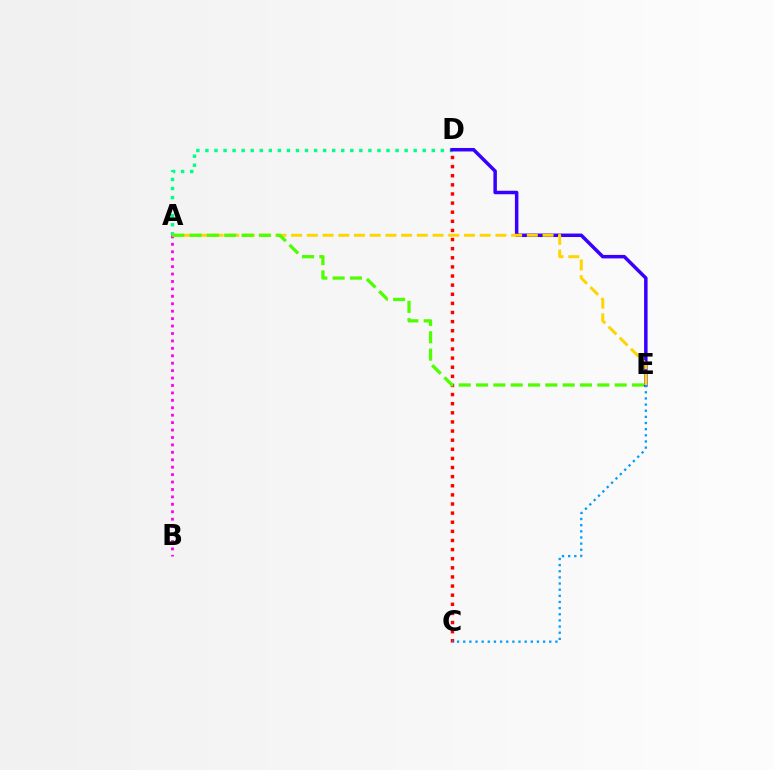{('A', 'D'): [{'color': '#00ff86', 'line_style': 'dotted', 'thickness': 2.46}], ('D', 'E'): [{'color': '#3700ff', 'line_style': 'solid', 'thickness': 2.51}], ('C', 'D'): [{'color': '#ff0000', 'line_style': 'dotted', 'thickness': 2.48}], ('C', 'E'): [{'color': '#009eff', 'line_style': 'dotted', 'thickness': 1.67}], ('A', 'B'): [{'color': '#ff00ed', 'line_style': 'dotted', 'thickness': 2.02}], ('A', 'E'): [{'color': '#ffd500', 'line_style': 'dashed', 'thickness': 2.13}, {'color': '#4fff00', 'line_style': 'dashed', 'thickness': 2.35}]}